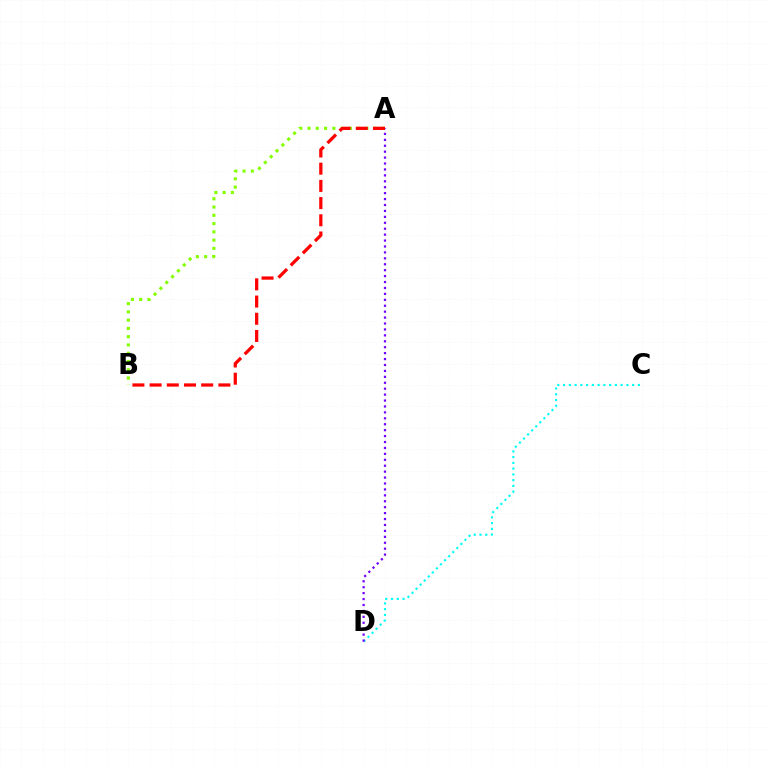{('A', 'B'): [{'color': '#84ff00', 'line_style': 'dotted', 'thickness': 2.25}, {'color': '#ff0000', 'line_style': 'dashed', 'thickness': 2.34}], ('C', 'D'): [{'color': '#00fff6', 'line_style': 'dotted', 'thickness': 1.56}], ('A', 'D'): [{'color': '#7200ff', 'line_style': 'dotted', 'thickness': 1.61}]}